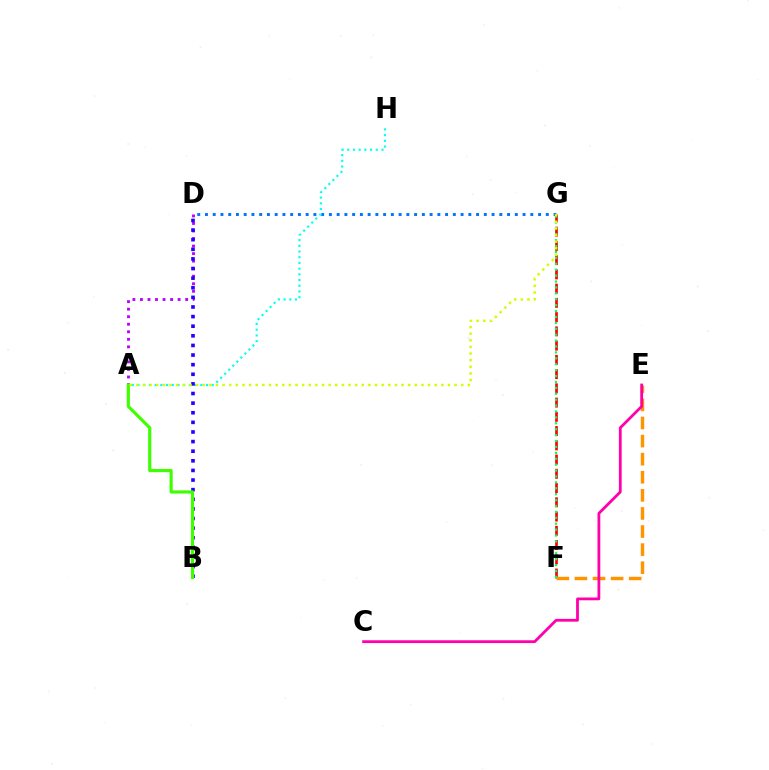{('A', 'D'): [{'color': '#b900ff', 'line_style': 'dotted', 'thickness': 2.05}], ('F', 'G'): [{'color': '#ff0000', 'line_style': 'dashed', 'thickness': 1.94}, {'color': '#00ff5c', 'line_style': 'dotted', 'thickness': 1.6}], ('D', 'G'): [{'color': '#0074ff', 'line_style': 'dotted', 'thickness': 2.1}], ('A', 'H'): [{'color': '#00fff6', 'line_style': 'dotted', 'thickness': 1.55}], ('E', 'F'): [{'color': '#ff9400', 'line_style': 'dashed', 'thickness': 2.46}], ('B', 'D'): [{'color': '#2500ff', 'line_style': 'dotted', 'thickness': 2.61}], ('C', 'E'): [{'color': '#ff00ac', 'line_style': 'solid', 'thickness': 2.01}], ('A', 'B'): [{'color': '#3dff00', 'line_style': 'solid', 'thickness': 2.27}], ('A', 'G'): [{'color': '#d1ff00', 'line_style': 'dotted', 'thickness': 1.8}]}